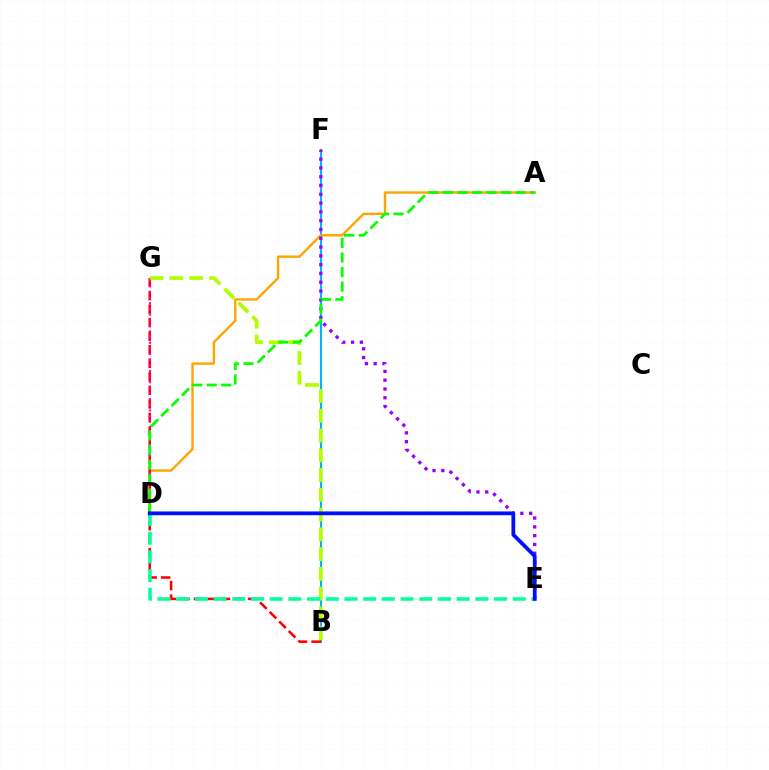{('B', 'F'): [{'color': '#00b5ff', 'line_style': 'solid', 'thickness': 1.5}], ('A', 'D'): [{'color': '#ffa500', 'line_style': 'solid', 'thickness': 1.72}, {'color': '#08ff00', 'line_style': 'dashed', 'thickness': 1.98}], ('B', 'G'): [{'color': '#ff0000', 'line_style': 'dashed', 'thickness': 1.84}, {'color': '#b3ff00', 'line_style': 'dashed', 'thickness': 2.69}], ('D', 'G'): [{'color': '#ff00bd', 'line_style': 'dotted', 'thickness': 1.53}], ('E', 'F'): [{'color': '#9b00ff', 'line_style': 'dotted', 'thickness': 2.39}], ('D', 'E'): [{'color': '#00ff9d', 'line_style': 'dashed', 'thickness': 2.54}, {'color': '#0010ff', 'line_style': 'solid', 'thickness': 2.72}]}